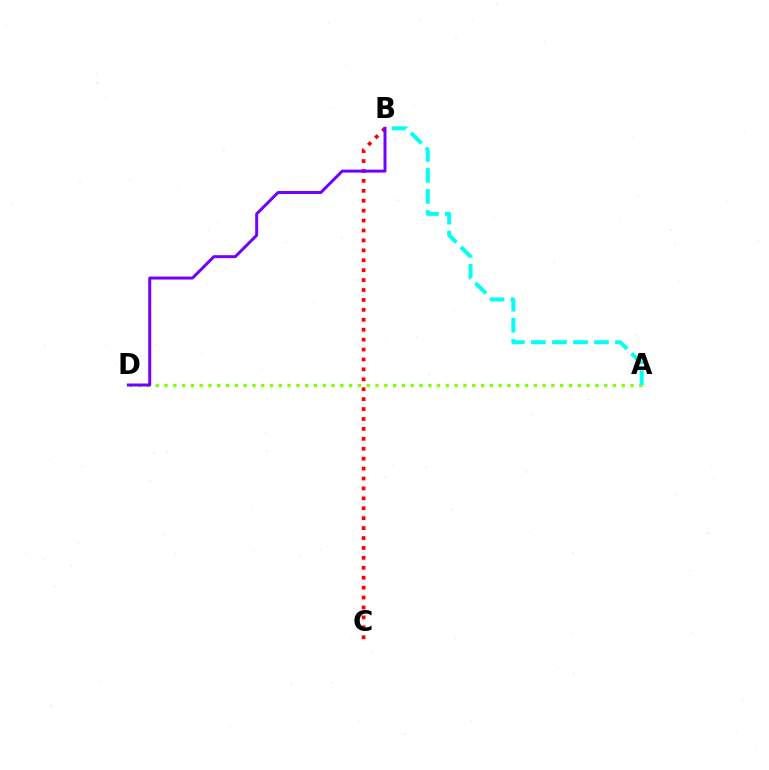{('B', 'C'): [{'color': '#ff0000', 'line_style': 'dotted', 'thickness': 2.7}], ('A', 'D'): [{'color': '#84ff00', 'line_style': 'dotted', 'thickness': 2.39}], ('A', 'B'): [{'color': '#00fff6', 'line_style': 'dashed', 'thickness': 2.86}], ('B', 'D'): [{'color': '#7200ff', 'line_style': 'solid', 'thickness': 2.14}]}